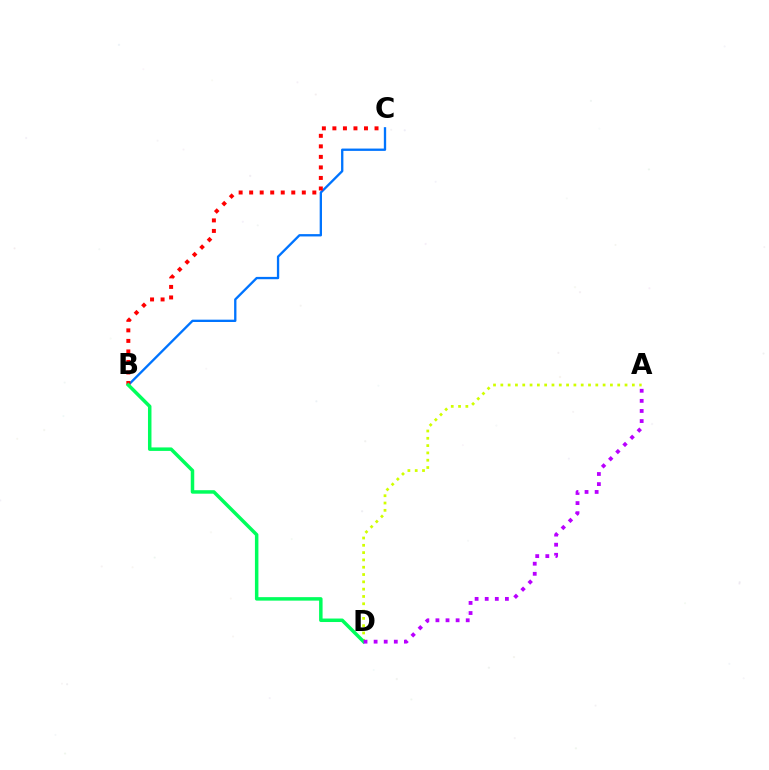{('B', 'C'): [{'color': '#0074ff', 'line_style': 'solid', 'thickness': 1.67}, {'color': '#ff0000', 'line_style': 'dotted', 'thickness': 2.86}], ('A', 'D'): [{'color': '#d1ff00', 'line_style': 'dotted', 'thickness': 1.99}, {'color': '#b900ff', 'line_style': 'dotted', 'thickness': 2.74}], ('B', 'D'): [{'color': '#00ff5c', 'line_style': 'solid', 'thickness': 2.51}]}